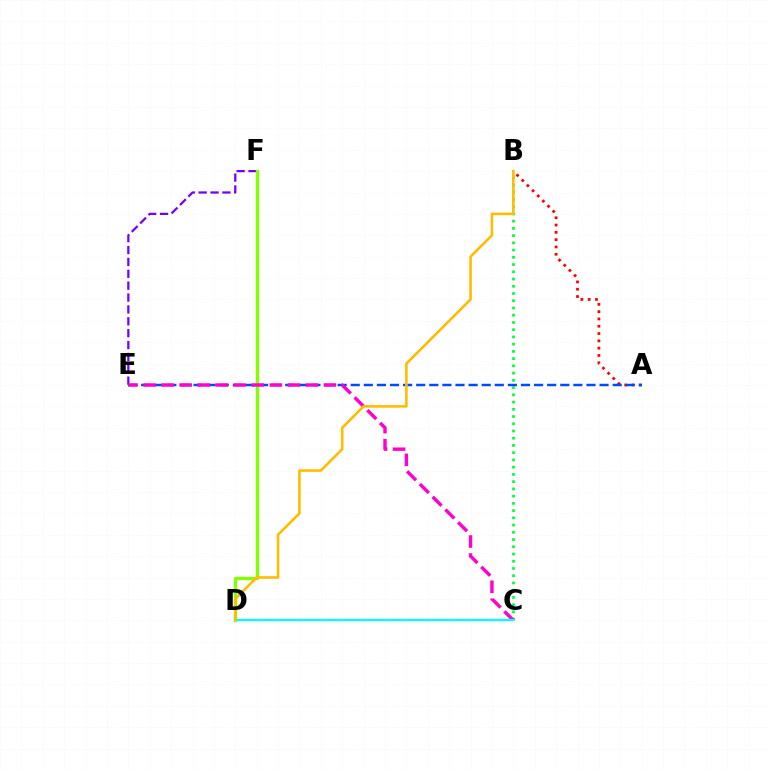{('E', 'F'): [{'color': '#7200ff', 'line_style': 'dashed', 'thickness': 1.61}], ('D', 'F'): [{'color': '#84ff00', 'line_style': 'solid', 'thickness': 2.42}], ('A', 'B'): [{'color': '#ff0000', 'line_style': 'dotted', 'thickness': 1.98}], ('B', 'C'): [{'color': '#00ff39', 'line_style': 'dotted', 'thickness': 1.97}], ('A', 'E'): [{'color': '#004bff', 'line_style': 'dashed', 'thickness': 1.78}], ('C', 'E'): [{'color': '#ff00cf', 'line_style': 'dashed', 'thickness': 2.45}], ('C', 'D'): [{'color': '#00fff6', 'line_style': 'solid', 'thickness': 1.65}], ('B', 'D'): [{'color': '#ffbd00', 'line_style': 'solid', 'thickness': 1.88}]}